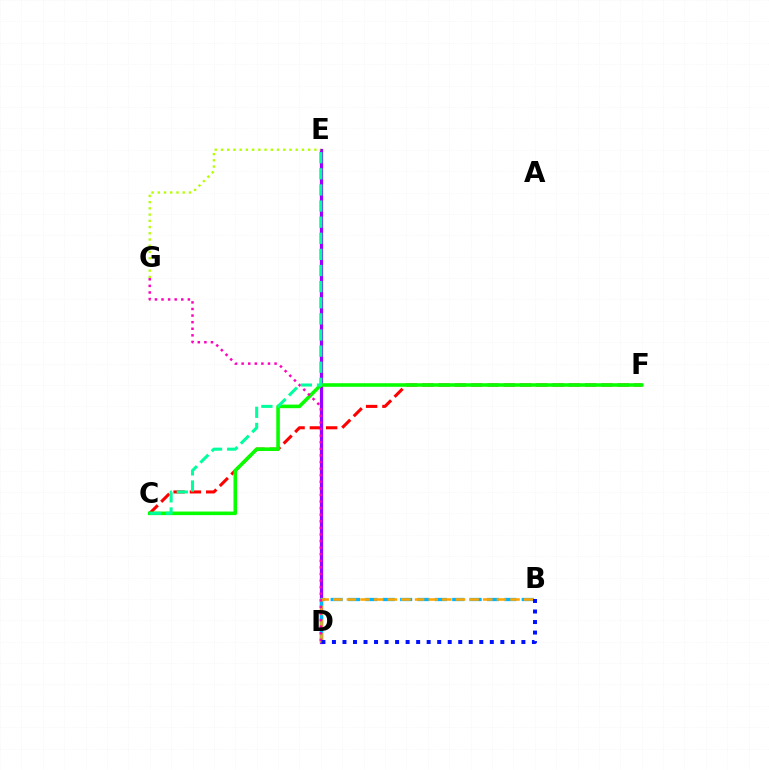{('C', 'F'): [{'color': '#ff0000', 'line_style': 'dashed', 'thickness': 2.21}, {'color': '#08ff00', 'line_style': 'solid', 'thickness': 2.58}], ('D', 'E'): [{'color': '#9b00ff', 'line_style': 'solid', 'thickness': 2.33}], ('B', 'D'): [{'color': '#00b5ff', 'line_style': 'dashed', 'thickness': 2.36}, {'color': '#ffa500', 'line_style': 'dashed', 'thickness': 1.85}, {'color': '#0010ff', 'line_style': 'dotted', 'thickness': 2.86}], ('E', 'G'): [{'color': '#b3ff00', 'line_style': 'dotted', 'thickness': 1.69}], ('D', 'G'): [{'color': '#ff00bd', 'line_style': 'dotted', 'thickness': 1.79}], ('C', 'E'): [{'color': '#00ff9d', 'line_style': 'dashed', 'thickness': 2.19}]}